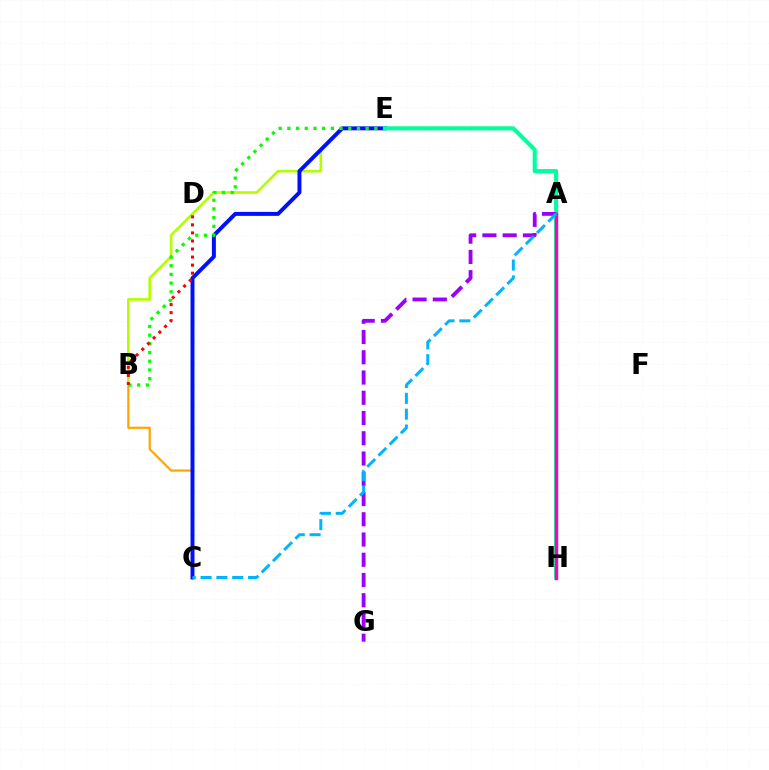{('B', 'C'): [{'color': '#ffa500', 'line_style': 'solid', 'thickness': 1.58}], ('B', 'E'): [{'color': '#b3ff00', 'line_style': 'solid', 'thickness': 1.91}, {'color': '#08ff00', 'line_style': 'dotted', 'thickness': 2.36}], ('C', 'E'): [{'color': '#0010ff', 'line_style': 'solid', 'thickness': 2.84}], ('B', 'D'): [{'color': '#ff0000', 'line_style': 'dotted', 'thickness': 2.19}], ('E', 'H'): [{'color': '#00ff9d', 'line_style': 'solid', 'thickness': 2.96}], ('A', 'G'): [{'color': '#9b00ff', 'line_style': 'dashed', 'thickness': 2.75}], ('A', 'H'): [{'color': '#ff00bd', 'line_style': 'solid', 'thickness': 2.46}], ('A', 'C'): [{'color': '#00b5ff', 'line_style': 'dashed', 'thickness': 2.15}]}